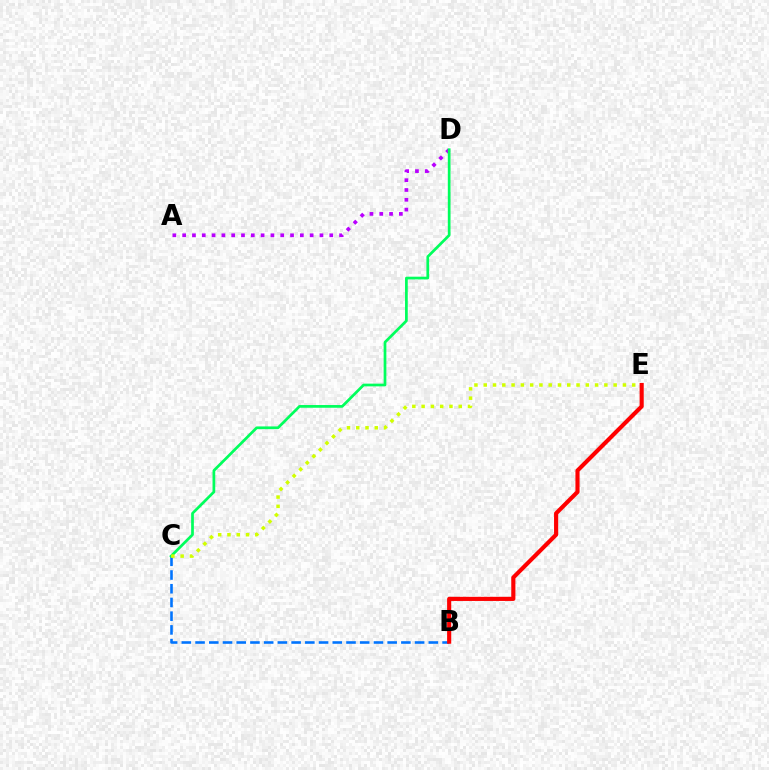{('A', 'D'): [{'color': '#b900ff', 'line_style': 'dotted', 'thickness': 2.66}], ('B', 'C'): [{'color': '#0074ff', 'line_style': 'dashed', 'thickness': 1.86}], ('C', 'D'): [{'color': '#00ff5c', 'line_style': 'solid', 'thickness': 1.96}], ('C', 'E'): [{'color': '#d1ff00', 'line_style': 'dotted', 'thickness': 2.52}], ('B', 'E'): [{'color': '#ff0000', 'line_style': 'solid', 'thickness': 2.97}]}